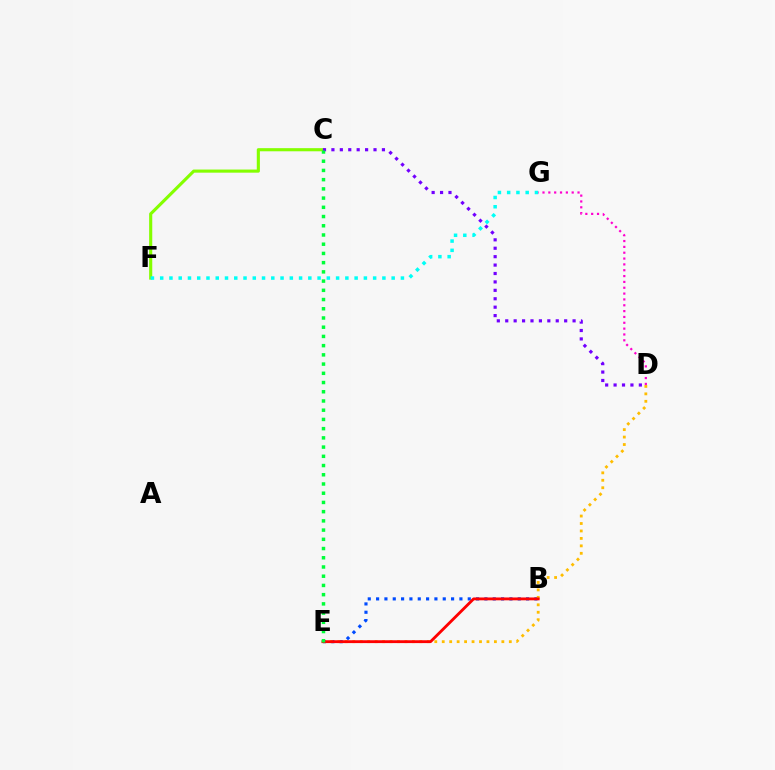{('C', 'F'): [{'color': '#84ff00', 'line_style': 'solid', 'thickness': 2.25}], ('B', 'E'): [{'color': '#004bff', 'line_style': 'dotted', 'thickness': 2.26}, {'color': '#ff0000', 'line_style': 'solid', 'thickness': 2.04}], ('D', 'E'): [{'color': '#ffbd00', 'line_style': 'dotted', 'thickness': 2.02}], ('C', 'D'): [{'color': '#7200ff', 'line_style': 'dotted', 'thickness': 2.29}], ('F', 'G'): [{'color': '#00fff6', 'line_style': 'dotted', 'thickness': 2.52}], ('D', 'G'): [{'color': '#ff00cf', 'line_style': 'dotted', 'thickness': 1.59}], ('C', 'E'): [{'color': '#00ff39', 'line_style': 'dotted', 'thickness': 2.51}]}